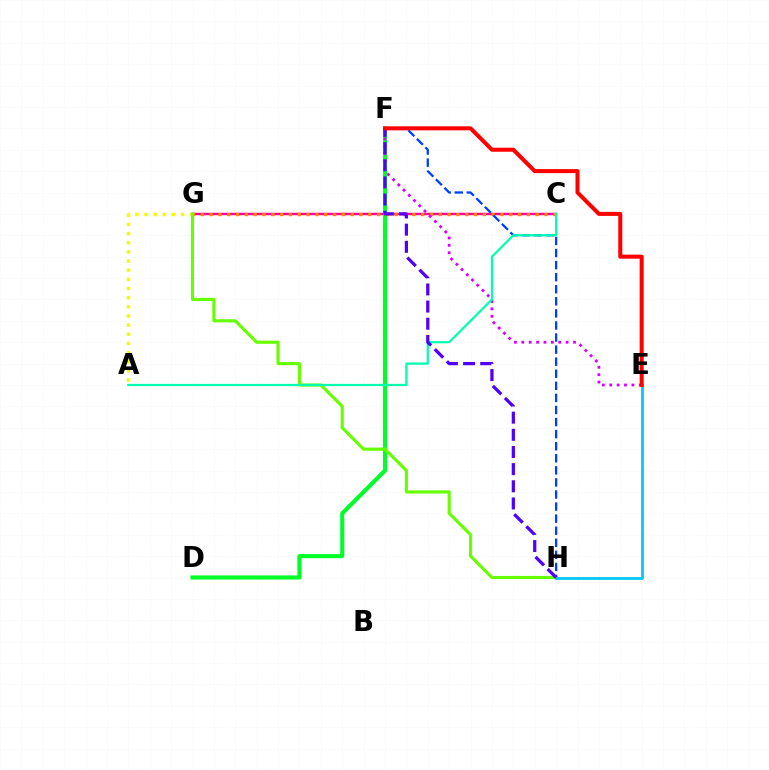{('A', 'G'): [{'color': '#eeff00', 'line_style': 'dotted', 'thickness': 2.49}], ('C', 'G'): [{'color': '#ff00a0', 'line_style': 'solid', 'thickness': 1.77}, {'color': '#ff8800', 'line_style': 'dotted', 'thickness': 2.39}], ('D', 'F'): [{'color': '#00ff27', 'line_style': 'solid', 'thickness': 2.95}], ('G', 'H'): [{'color': '#66ff00', 'line_style': 'solid', 'thickness': 2.25}], ('F', 'H'): [{'color': '#003fff', 'line_style': 'dashed', 'thickness': 1.64}, {'color': '#4f00ff', 'line_style': 'dashed', 'thickness': 2.33}], ('E', 'H'): [{'color': '#00c7ff', 'line_style': 'solid', 'thickness': 1.97}], ('E', 'F'): [{'color': '#d600ff', 'line_style': 'dotted', 'thickness': 2.01}, {'color': '#ff0000', 'line_style': 'solid', 'thickness': 2.91}], ('A', 'C'): [{'color': '#00ffaf', 'line_style': 'solid', 'thickness': 1.61}]}